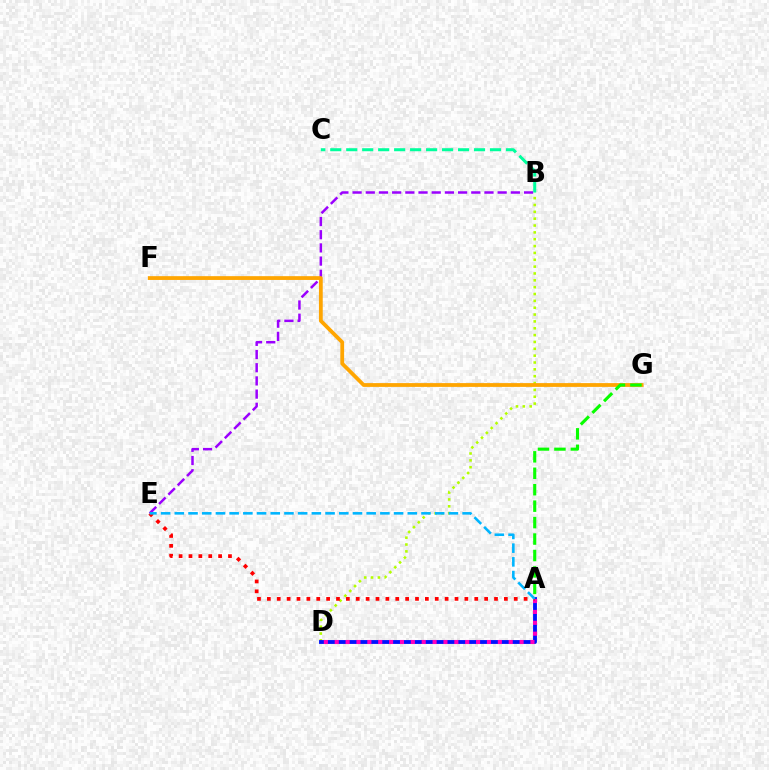{('B', 'D'): [{'color': '#b3ff00', 'line_style': 'dotted', 'thickness': 1.86}], ('B', 'E'): [{'color': '#9b00ff', 'line_style': 'dashed', 'thickness': 1.79}], ('A', 'D'): [{'color': '#0010ff', 'line_style': 'solid', 'thickness': 2.77}, {'color': '#ff00bd', 'line_style': 'dotted', 'thickness': 2.95}], ('F', 'G'): [{'color': '#ffa500', 'line_style': 'solid', 'thickness': 2.73}], ('A', 'G'): [{'color': '#08ff00', 'line_style': 'dashed', 'thickness': 2.23}], ('B', 'C'): [{'color': '#00ff9d', 'line_style': 'dashed', 'thickness': 2.17}], ('A', 'E'): [{'color': '#ff0000', 'line_style': 'dotted', 'thickness': 2.68}, {'color': '#00b5ff', 'line_style': 'dashed', 'thickness': 1.86}]}